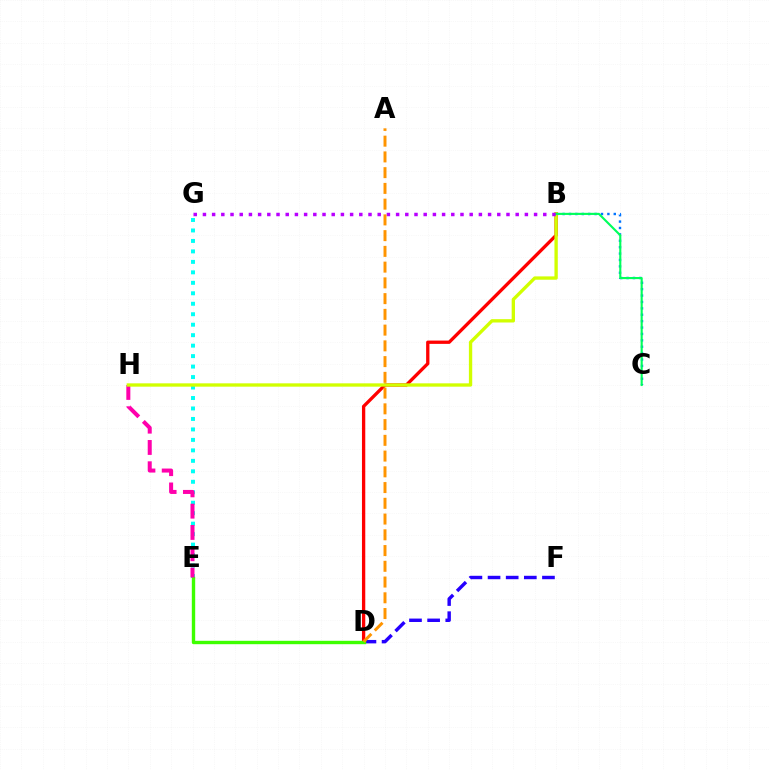{('E', 'G'): [{'color': '#00fff6', 'line_style': 'dotted', 'thickness': 2.85}], ('B', 'C'): [{'color': '#0074ff', 'line_style': 'dotted', 'thickness': 1.74}, {'color': '#00ff5c', 'line_style': 'solid', 'thickness': 1.53}], ('D', 'F'): [{'color': '#2500ff', 'line_style': 'dashed', 'thickness': 2.46}], ('B', 'D'): [{'color': '#ff0000', 'line_style': 'solid', 'thickness': 2.38}], ('D', 'E'): [{'color': '#3dff00', 'line_style': 'solid', 'thickness': 2.43}], ('E', 'H'): [{'color': '#ff00ac', 'line_style': 'dashed', 'thickness': 2.89}], ('B', 'H'): [{'color': '#d1ff00', 'line_style': 'solid', 'thickness': 2.4}], ('B', 'G'): [{'color': '#b900ff', 'line_style': 'dotted', 'thickness': 2.5}], ('A', 'D'): [{'color': '#ff9400', 'line_style': 'dashed', 'thickness': 2.14}]}